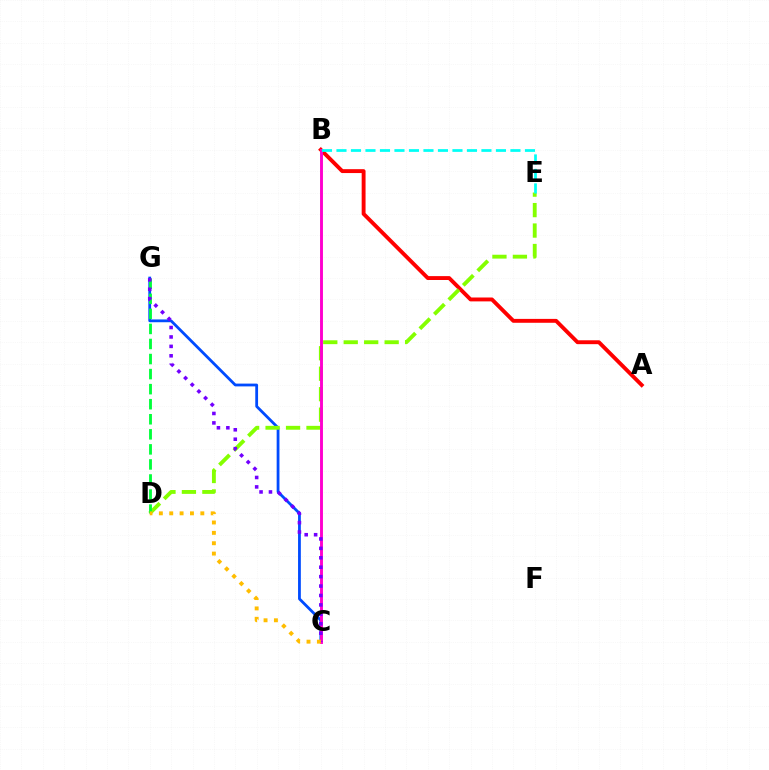{('C', 'G'): [{'color': '#004bff', 'line_style': 'solid', 'thickness': 2.01}, {'color': '#7200ff', 'line_style': 'dotted', 'thickness': 2.56}], ('A', 'B'): [{'color': '#ff0000', 'line_style': 'solid', 'thickness': 2.8}], ('D', 'E'): [{'color': '#84ff00', 'line_style': 'dashed', 'thickness': 2.78}], ('D', 'G'): [{'color': '#00ff39', 'line_style': 'dashed', 'thickness': 2.05}], ('B', 'C'): [{'color': '#ff00cf', 'line_style': 'solid', 'thickness': 2.09}], ('C', 'D'): [{'color': '#ffbd00', 'line_style': 'dotted', 'thickness': 2.82}], ('B', 'E'): [{'color': '#00fff6', 'line_style': 'dashed', 'thickness': 1.97}]}